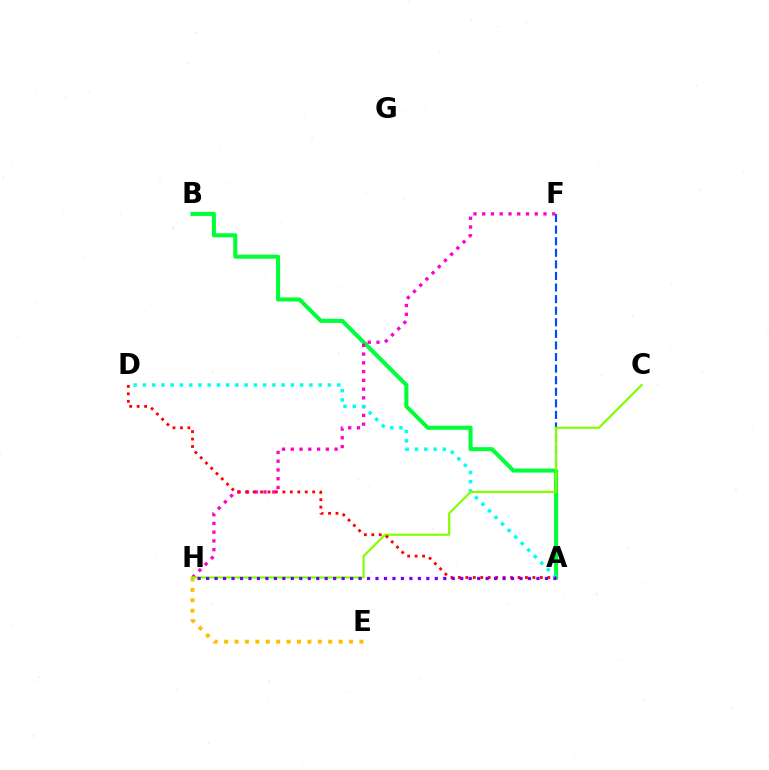{('A', 'F'): [{'color': '#004bff', 'line_style': 'dashed', 'thickness': 1.57}], ('A', 'B'): [{'color': '#00ff39', 'line_style': 'solid', 'thickness': 2.92}], ('F', 'H'): [{'color': '#ff00cf', 'line_style': 'dotted', 'thickness': 2.38}], ('A', 'D'): [{'color': '#00fff6', 'line_style': 'dotted', 'thickness': 2.51}, {'color': '#ff0000', 'line_style': 'dotted', 'thickness': 2.02}], ('E', 'H'): [{'color': '#ffbd00', 'line_style': 'dotted', 'thickness': 2.83}], ('C', 'H'): [{'color': '#84ff00', 'line_style': 'solid', 'thickness': 1.59}], ('A', 'H'): [{'color': '#7200ff', 'line_style': 'dotted', 'thickness': 2.3}]}